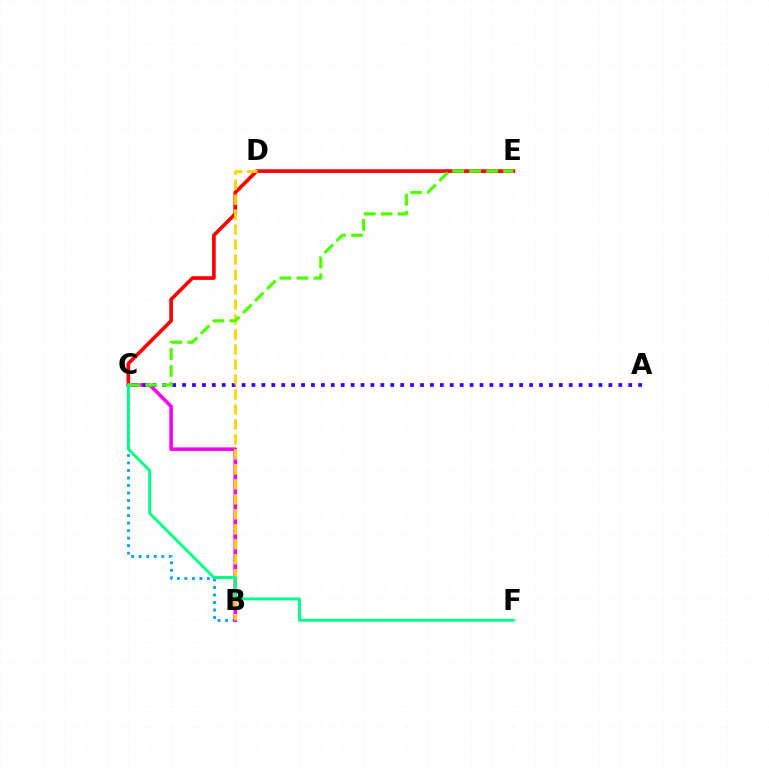{('C', 'E'): [{'color': '#ff0000', 'line_style': 'solid', 'thickness': 2.64}, {'color': '#4fff00', 'line_style': 'dashed', 'thickness': 2.31}], ('B', 'C'): [{'color': '#009eff', 'line_style': 'dotted', 'thickness': 2.04}, {'color': '#ff00ed', 'line_style': 'solid', 'thickness': 2.58}], ('A', 'C'): [{'color': '#3700ff', 'line_style': 'dotted', 'thickness': 2.69}], ('B', 'D'): [{'color': '#ffd500', 'line_style': 'dashed', 'thickness': 2.04}], ('C', 'F'): [{'color': '#00ff86', 'line_style': 'solid', 'thickness': 2.11}]}